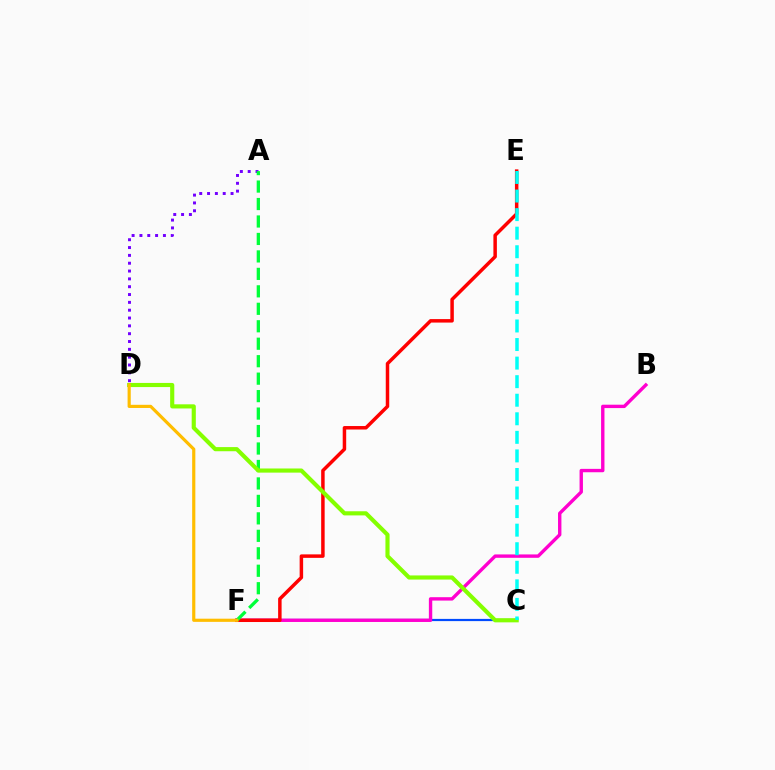{('A', 'D'): [{'color': '#7200ff', 'line_style': 'dotted', 'thickness': 2.13}], ('C', 'F'): [{'color': '#004bff', 'line_style': 'solid', 'thickness': 1.59}], ('B', 'F'): [{'color': '#ff00cf', 'line_style': 'solid', 'thickness': 2.43}], ('E', 'F'): [{'color': '#ff0000', 'line_style': 'solid', 'thickness': 2.51}], ('A', 'F'): [{'color': '#00ff39', 'line_style': 'dashed', 'thickness': 2.37}], ('C', 'D'): [{'color': '#84ff00', 'line_style': 'solid', 'thickness': 2.98}], ('D', 'F'): [{'color': '#ffbd00', 'line_style': 'solid', 'thickness': 2.28}], ('C', 'E'): [{'color': '#00fff6', 'line_style': 'dashed', 'thickness': 2.52}]}